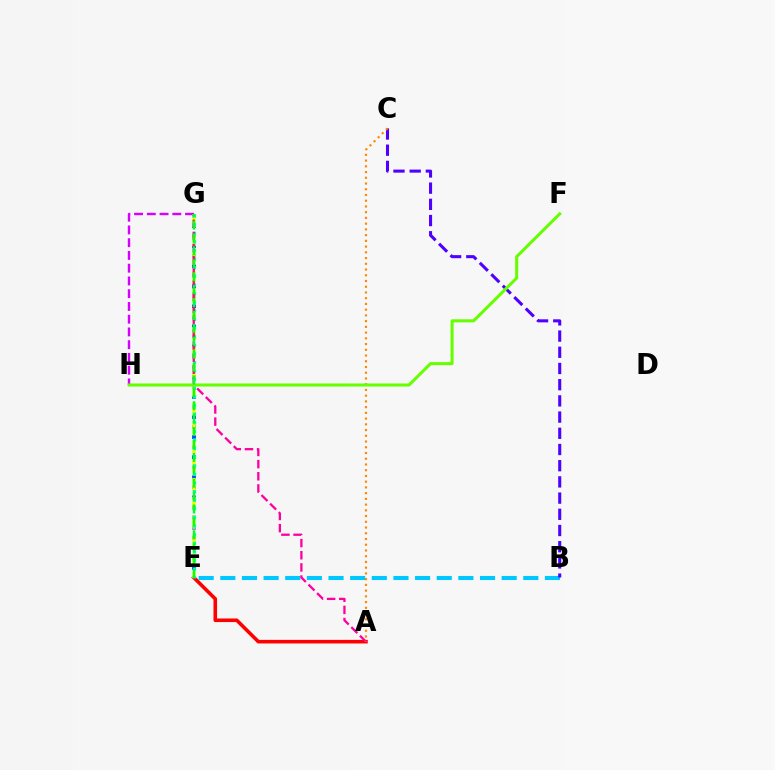{('E', 'G'): [{'color': '#003fff', 'line_style': 'dotted', 'thickness': 2.73}, {'color': '#eeff00', 'line_style': 'dashed', 'thickness': 2.56}, {'color': '#00ffaf', 'line_style': 'dotted', 'thickness': 2.34}, {'color': '#00ff27', 'line_style': 'dashed', 'thickness': 1.75}], ('A', 'E'): [{'color': '#ff0000', 'line_style': 'solid', 'thickness': 2.58}], ('G', 'H'): [{'color': '#d600ff', 'line_style': 'dashed', 'thickness': 1.73}], ('B', 'E'): [{'color': '#00c7ff', 'line_style': 'dashed', 'thickness': 2.94}], ('B', 'C'): [{'color': '#4f00ff', 'line_style': 'dashed', 'thickness': 2.2}], ('A', 'G'): [{'color': '#ff00a0', 'line_style': 'dashed', 'thickness': 1.65}], ('A', 'C'): [{'color': '#ff8800', 'line_style': 'dotted', 'thickness': 1.56}], ('F', 'H'): [{'color': '#66ff00', 'line_style': 'solid', 'thickness': 2.2}]}